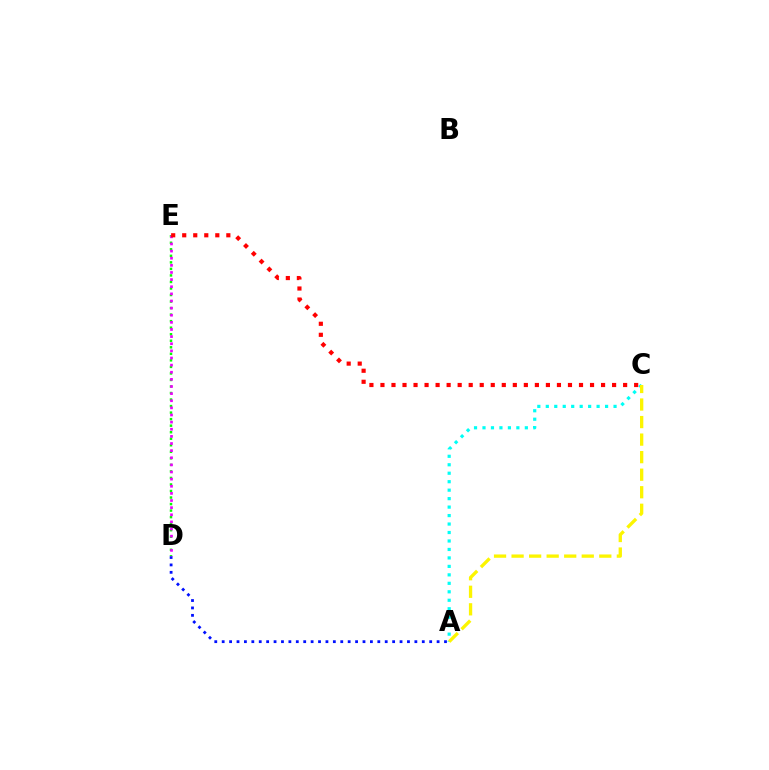{('A', 'C'): [{'color': '#00fff6', 'line_style': 'dotted', 'thickness': 2.3}, {'color': '#fcf500', 'line_style': 'dashed', 'thickness': 2.38}], ('A', 'D'): [{'color': '#0010ff', 'line_style': 'dotted', 'thickness': 2.01}], ('D', 'E'): [{'color': '#08ff00', 'line_style': 'dotted', 'thickness': 1.77}, {'color': '#ee00ff', 'line_style': 'dotted', 'thickness': 1.94}], ('C', 'E'): [{'color': '#ff0000', 'line_style': 'dotted', 'thickness': 3.0}]}